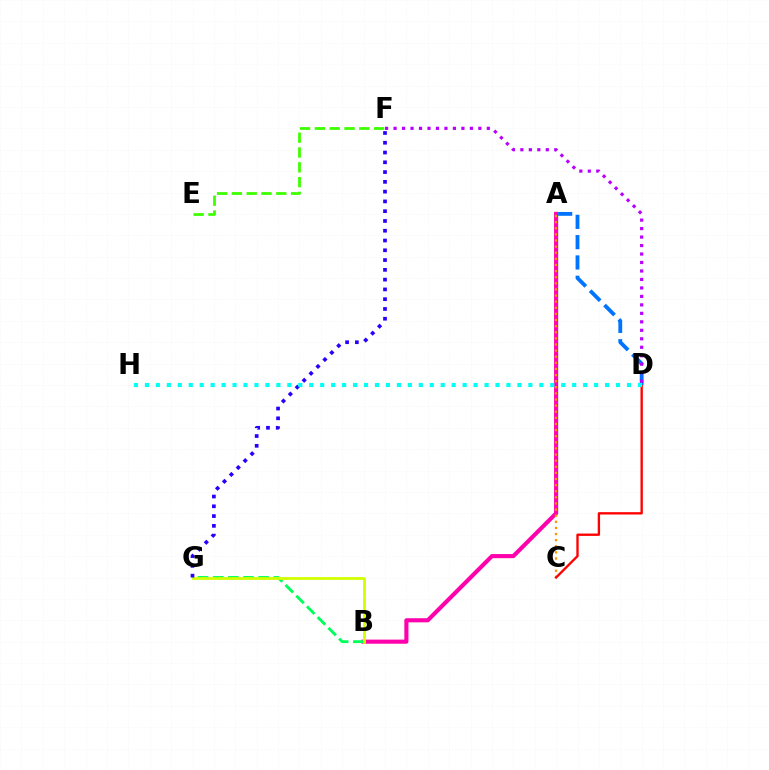{('A', 'B'): [{'color': '#ff00ac', 'line_style': 'solid', 'thickness': 2.96}], ('E', 'F'): [{'color': '#3dff00', 'line_style': 'dashed', 'thickness': 2.01}], ('A', 'C'): [{'color': '#ff9400', 'line_style': 'dotted', 'thickness': 1.66}], ('C', 'D'): [{'color': '#ff0000', 'line_style': 'solid', 'thickness': 1.69}], ('B', 'G'): [{'color': '#00ff5c', 'line_style': 'dashed', 'thickness': 2.06}, {'color': '#d1ff00', 'line_style': 'solid', 'thickness': 2.01}], ('A', 'D'): [{'color': '#0074ff', 'line_style': 'dashed', 'thickness': 2.76}], ('D', 'F'): [{'color': '#b900ff', 'line_style': 'dotted', 'thickness': 2.3}], ('F', 'G'): [{'color': '#2500ff', 'line_style': 'dotted', 'thickness': 2.66}], ('D', 'H'): [{'color': '#00fff6', 'line_style': 'dotted', 'thickness': 2.98}]}